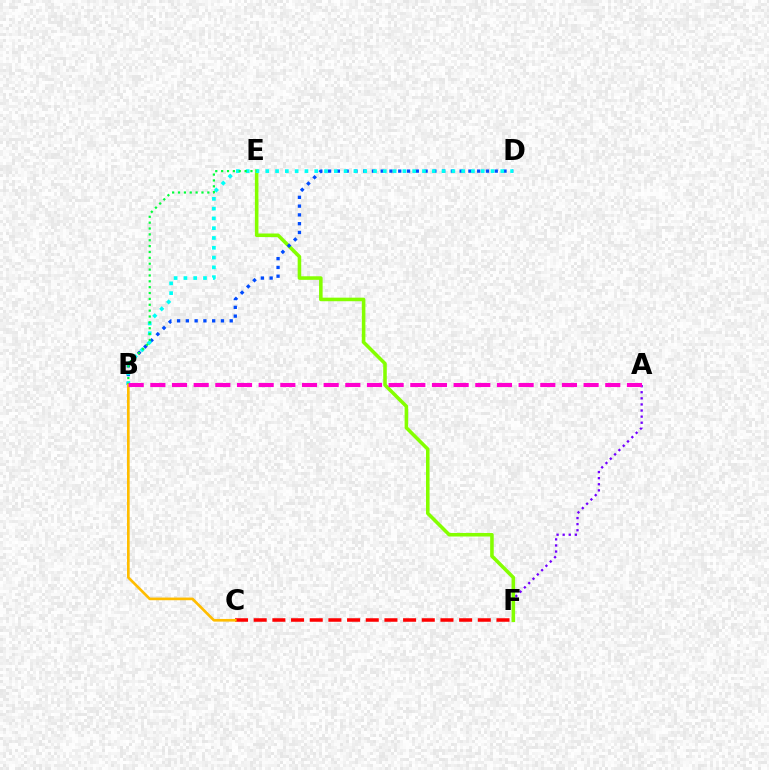{('A', 'F'): [{'color': '#7200ff', 'line_style': 'dotted', 'thickness': 1.66}], ('C', 'F'): [{'color': '#ff0000', 'line_style': 'dashed', 'thickness': 2.54}], ('E', 'F'): [{'color': '#84ff00', 'line_style': 'solid', 'thickness': 2.56}], ('B', 'D'): [{'color': '#004bff', 'line_style': 'dotted', 'thickness': 2.38}, {'color': '#00fff6', 'line_style': 'dotted', 'thickness': 2.66}], ('B', 'E'): [{'color': '#00ff39', 'line_style': 'dotted', 'thickness': 1.59}], ('B', 'C'): [{'color': '#ffbd00', 'line_style': 'solid', 'thickness': 1.92}], ('A', 'B'): [{'color': '#ff00cf', 'line_style': 'dashed', 'thickness': 2.94}]}